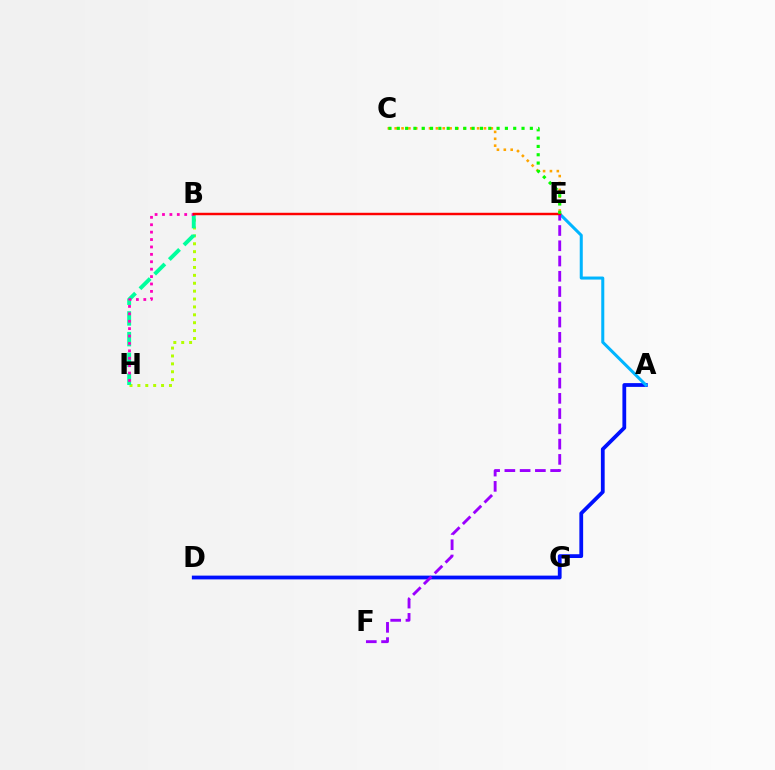{('C', 'E'): [{'color': '#ffa500', 'line_style': 'dotted', 'thickness': 1.87}, {'color': '#08ff00', 'line_style': 'dotted', 'thickness': 2.26}], ('B', 'H'): [{'color': '#b3ff00', 'line_style': 'dotted', 'thickness': 2.14}, {'color': '#00ff9d', 'line_style': 'dashed', 'thickness': 2.81}, {'color': '#ff00bd', 'line_style': 'dotted', 'thickness': 2.01}], ('A', 'D'): [{'color': '#0010ff', 'line_style': 'solid', 'thickness': 2.72}], ('A', 'E'): [{'color': '#00b5ff', 'line_style': 'solid', 'thickness': 2.18}], ('E', 'F'): [{'color': '#9b00ff', 'line_style': 'dashed', 'thickness': 2.07}], ('B', 'E'): [{'color': '#ff0000', 'line_style': 'solid', 'thickness': 1.76}]}